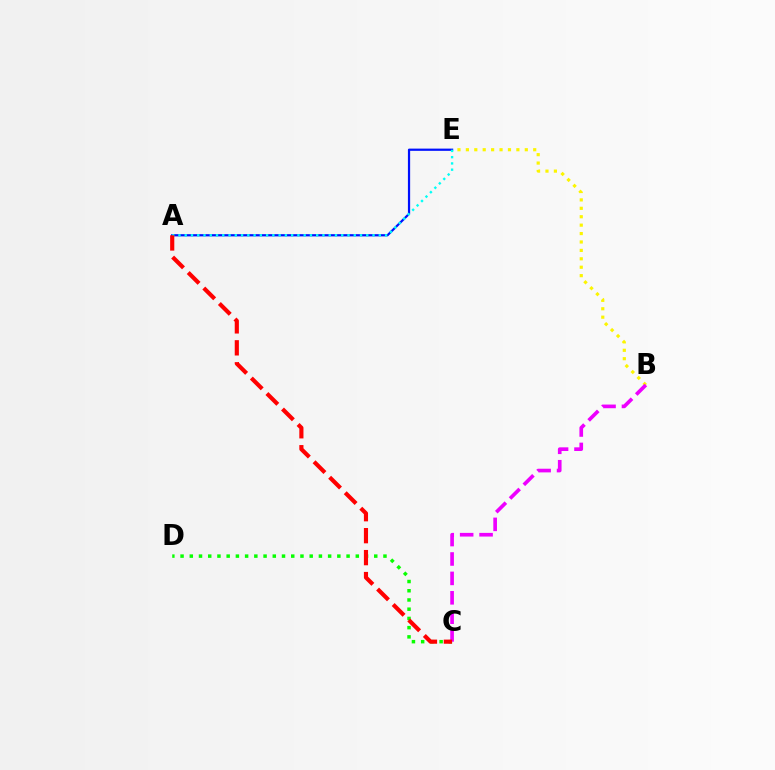{('C', 'D'): [{'color': '#08ff00', 'line_style': 'dotted', 'thickness': 2.51}], ('B', 'E'): [{'color': '#fcf500', 'line_style': 'dotted', 'thickness': 2.29}], ('A', 'E'): [{'color': '#0010ff', 'line_style': 'solid', 'thickness': 1.6}, {'color': '#00fff6', 'line_style': 'dotted', 'thickness': 1.7}], ('B', 'C'): [{'color': '#ee00ff', 'line_style': 'dashed', 'thickness': 2.64}], ('A', 'C'): [{'color': '#ff0000', 'line_style': 'dashed', 'thickness': 2.98}]}